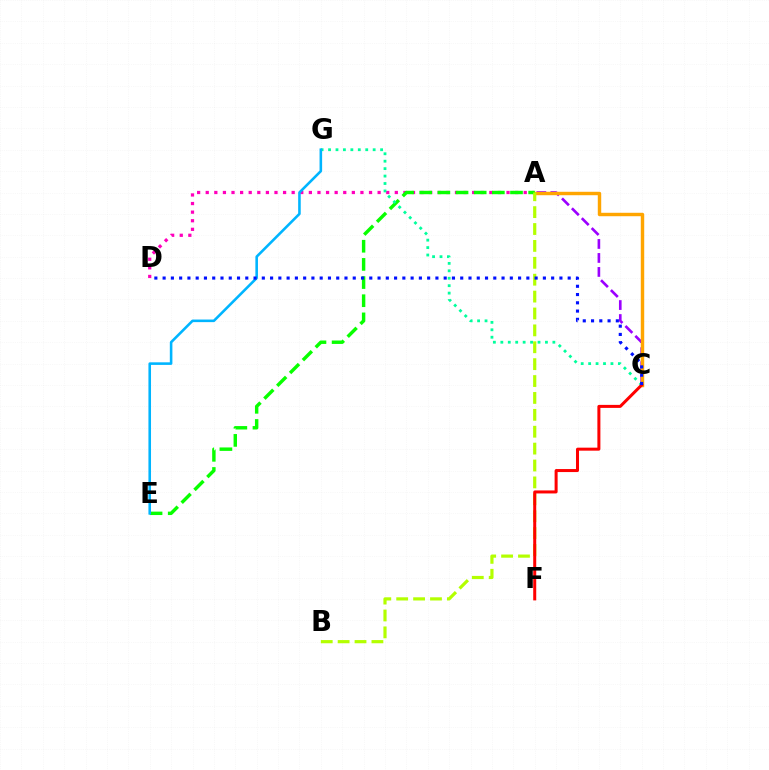{('A', 'C'): [{'color': '#9b00ff', 'line_style': 'dashed', 'thickness': 1.9}, {'color': '#ffa500', 'line_style': 'solid', 'thickness': 2.47}], ('A', 'D'): [{'color': '#ff00bd', 'line_style': 'dotted', 'thickness': 2.34}], ('A', 'E'): [{'color': '#08ff00', 'line_style': 'dashed', 'thickness': 2.47}], ('A', 'B'): [{'color': '#b3ff00', 'line_style': 'dashed', 'thickness': 2.29}], ('C', 'G'): [{'color': '#00ff9d', 'line_style': 'dotted', 'thickness': 2.02}], ('C', 'F'): [{'color': '#ff0000', 'line_style': 'solid', 'thickness': 2.17}], ('E', 'G'): [{'color': '#00b5ff', 'line_style': 'solid', 'thickness': 1.86}], ('C', 'D'): [{'color': '#0010ff', 'line_style': 'dotted', 'thickness': 2.25}]}